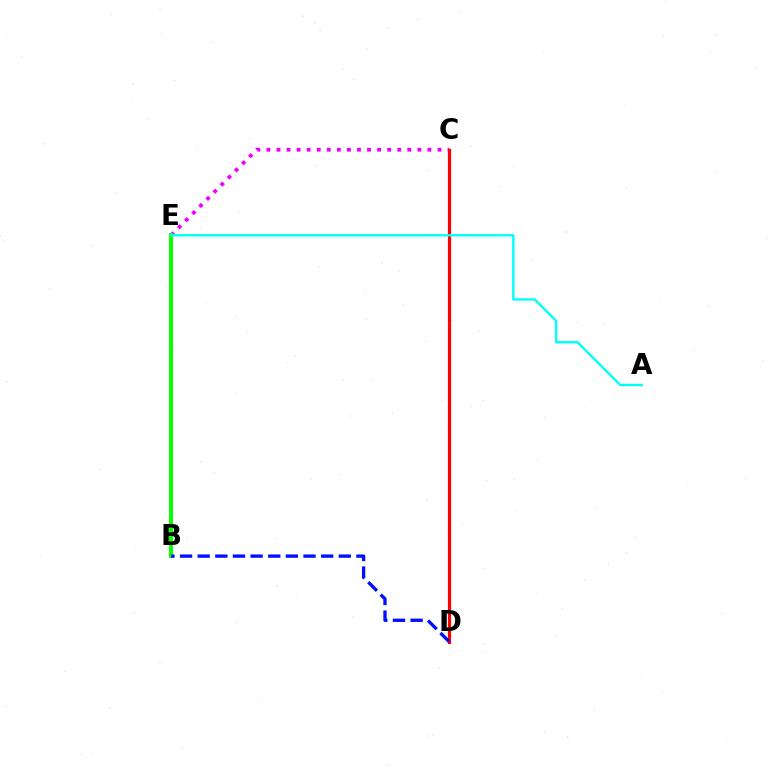{('B', 'E'): [{'color': '#fcf500', 'line_style': 'dotted', 'thickness': 1.9}, {'color': '#08ff00', 'line_style': 'solid', 'thickness': 2.87}], ('C', 'E'): [{'color': '#ee00ff', 'line_style': 'dotted', 'thickness': 2.73}], ('C', 'D'): [{'color': '#ff0000', 'line_style': 'solid', 'thickness': 2.31}], ('A', 'E'): [{'color': '#00fff6', 'line_style': 'solid', 'thickness': 1.71}], ('B', 'D'): [{'color': '#0010ff', 'line_style': 'dashed', 'thickness': 2.4}]}